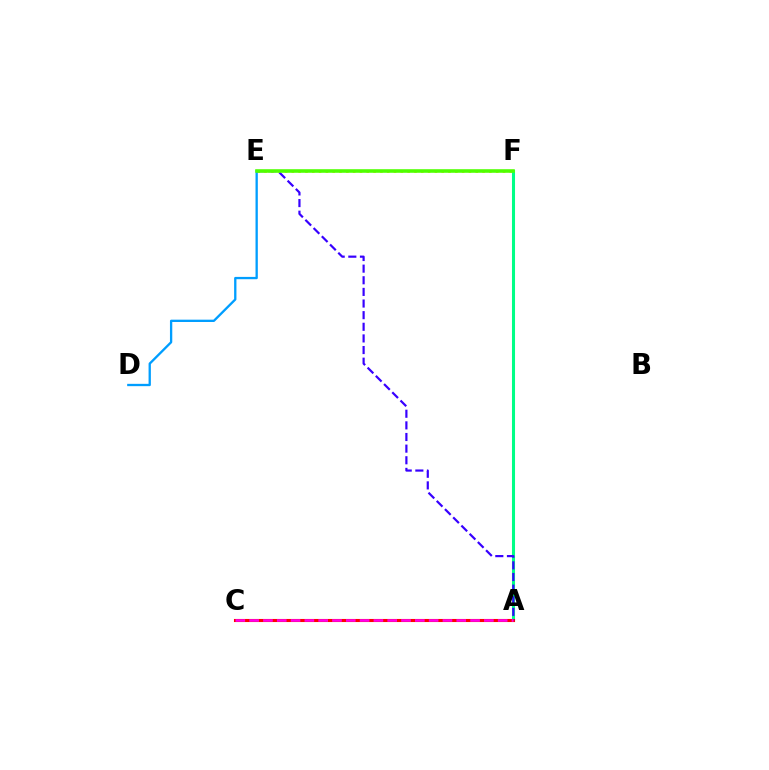{('E', 'F'): [{'color': '#ffd500', 'line_style': 'dotted', 'thickness': 1.85}, {'color': '#4fff00', 'line_style': 'solid', 'thickness': 2.57}], ('A', 'F'): [{'color': '#00ff86', 'line_style': 'solid', 'thickness': 2.2}], ('D', 'E'): [{'color': '#009eff', 'line_style': 'solid', 'thickness': 1.67}], ('A', 'C'): [{'color': '#ff0000', 'line_style': 'solid', 'thickness': 2.22}, {'color': '#ff00ed', 'line_style': 'dashed', 'thickness': 1.88}], ('A', 'E'): [{'color': '#3700ff', 'line_style': 'dashed', 'thickness': 1.58}]}